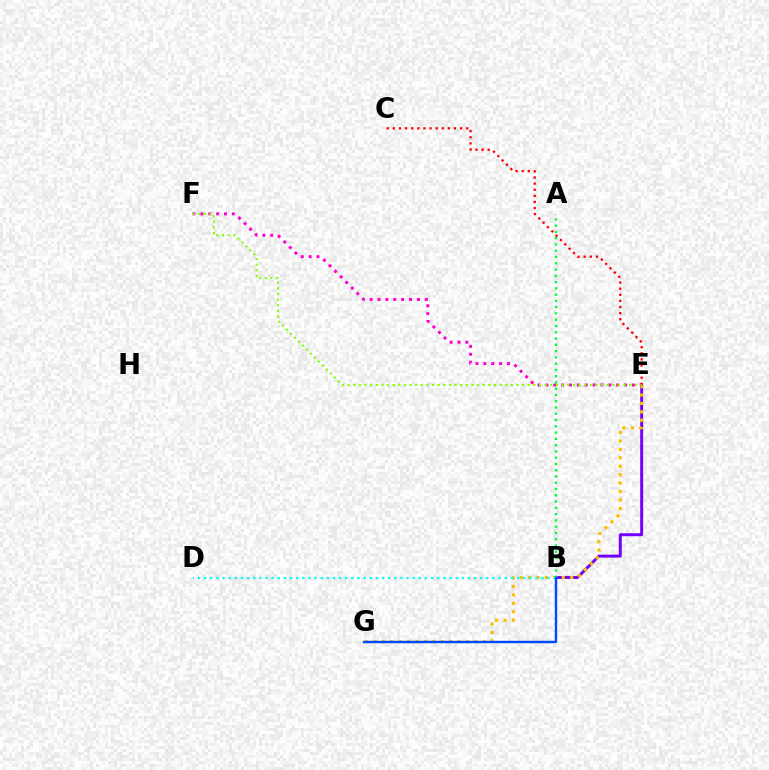{('B', 'E'): [{'color': '#7200ff', 'line_style': 'solid', 'thickness': 2.13}], ('E', 'G'): [{'color': '#ffbd00', 'line_style': 'dotted', 'thickness': 2.29}], ('B', 'D'): [{'color': '#00fff6', 'line_style': 'dotted', 'thickness': 1.67}], ('E', 'F'): [{'color': '#ff00cf', 'line_style': 'dotted', 'thickness': 2.14}, {'color': '#84ff00', 'line_style': 'dotted', 'thickness': 1.53}], ('A', 'B'): [{'color': '#00ff39', 'line_style': 'dotted', 'thickness': 1.7}], ('C', 'E'): [{'color': '#ff0000', 'line_style': 'dotted', 'thickness': 1.66}], ('B', 'G'): [{'color': '#004bff', 'line_style': 'solid', 'thickness': 1.74}]}